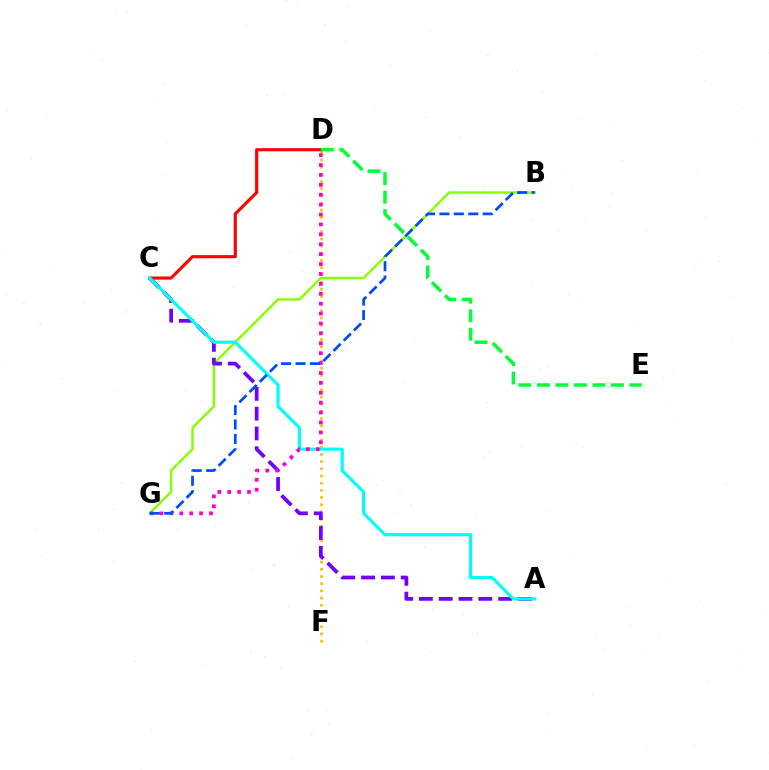{('D', 'F'): [{'color': '#ffbd00', 'line_style': 'dotted', 'thickness': 1.95}], ('B', 'G'): [{'color': '#84ff00', 'line_style': 'solid', 'thickness': 1.72}, {'color': '#004bff', 'line_style': 'dashed', 'thickness': 1.96}], ('A', 'C'): [{'color': '#7200ff', 'line_style': 'dashed', 'thickness': 2.69}, {'color': '#00fff6', 'line_style': 'solid', 'thickness': 2.26}], ('C', 'D'): [{'color': '#ff0000', 'line_style': 'solid', 'thickness': 2.26}], ('D', 'G'): [{'color': '#ff00cf', 'line_style': 'dotted', 'thickness': 2.69}], ('D', 'E'): [{'color': '#00ff39', 'line_style': 'dashed', 'thickness': 2.51}]}